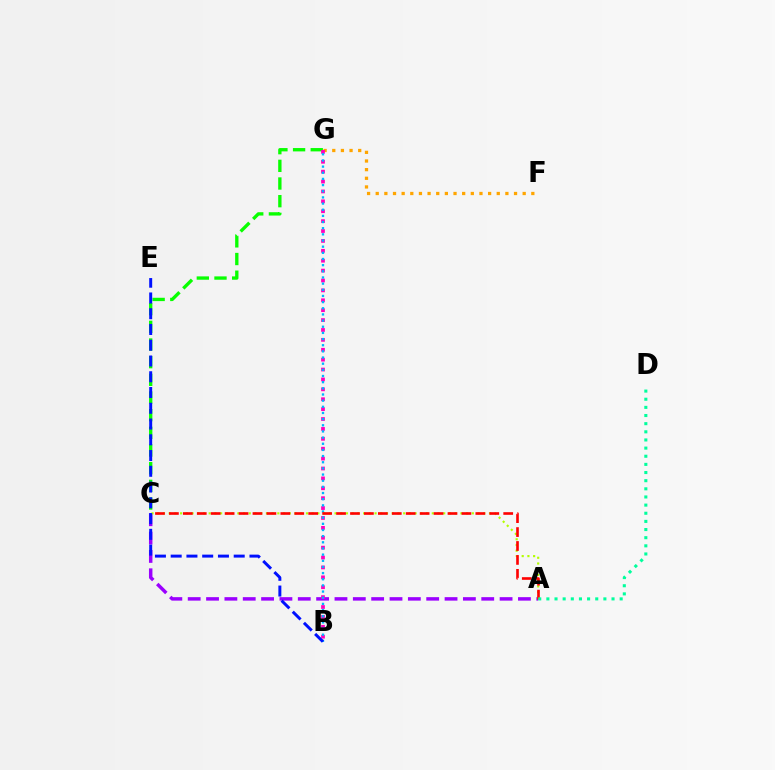{('A', 'C'): [{'color': '#9b00ff', 'line_style': 'dashed', 'thickness': 2.49}, {'color': '#b3ff00', 'line_style': 'dotted', 'thickness': 1.55}, {'color': '#ff0000', 'line_style': 'dashed', 'thickness': 1.89}], ('F', 'G'): [{'color': '#ffa500', 'line_style': 'dotted', 'thickness': 2.35}], ('C', 'G'): [{'color': '#08ff00', 'line_style': 'dashed', 'thickness': 2.4}], ('B', 'G'): [{'color': '#ff00bd', 'line_style': 'dotted', 'thickness': 2.69}, {'color': '#00b5ff', 'line_style': 'dotted', 'thickness': 1.67}], ('B', 'E'): [{'color': '#0010ff', 'line_style': 'dashed', 'thickness': 2.14}], ('A', 'D'): [{'color': '#00ff9d', 'line_style': 'dotted', 'thickness': 2.21}]}